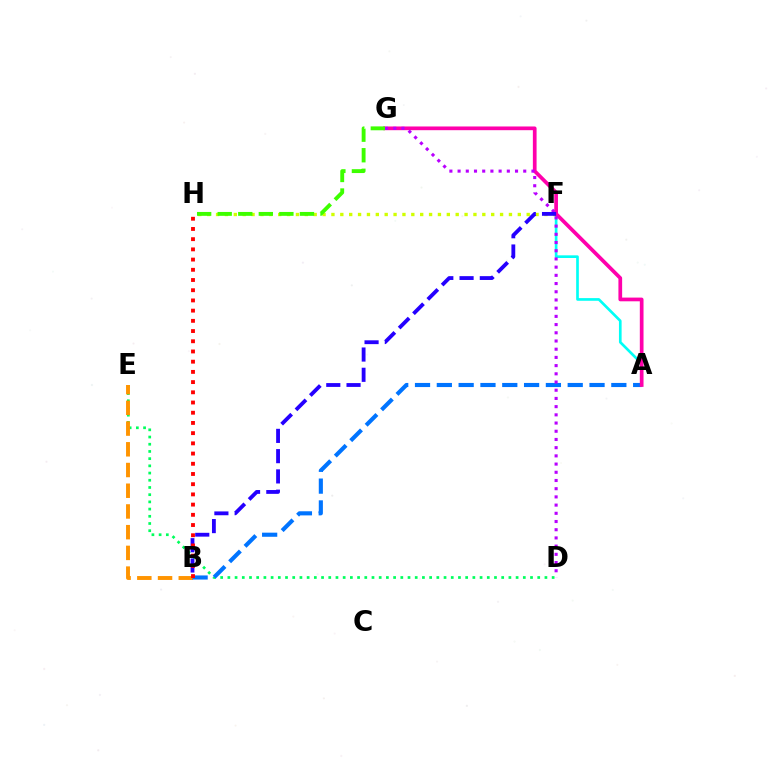{('A', 'F'): [{'color': '#00fff6', 'line_style': 'solid', 'thickness': 1.92}], ('D', 'E'): [{'color': '#00ff5c', 'line_style': 'dotted', 'thickness': 1.96}], ('F', 'H'): [{'color': '#d1ff00', 'line_style': 'dotted', 'thickness': 2.41}], ('B', 'E'): [{'color': '#ff9400', 'line_style': 'dashed', 'thickness': 2.81}], ('A', 'B'): [{'color': '#0074ff', 'line_style': 'dashed', 'thickness': 2.96}], ('A', 'G'): [{'color': '#ff00ac', 'line_style': 'solid', 'thickness': 2.67}], ('D', 'G'): [{'color': '#b900ff', 'line_style': 'dotted', 'thickness': 2.23}], ('B', 'F'): [{'color': '#2500ff', 'line_style': 'dashed', 'thickness': 2.75}], ('G', 'H'): [{'color': '#3dff00', 'line_style': 'dashed', 'thickness': 2.79}], ('B', 'H'): [{'color': '#ff0000', 'line_style': 'dotted', 'thickness': 2.77}]}